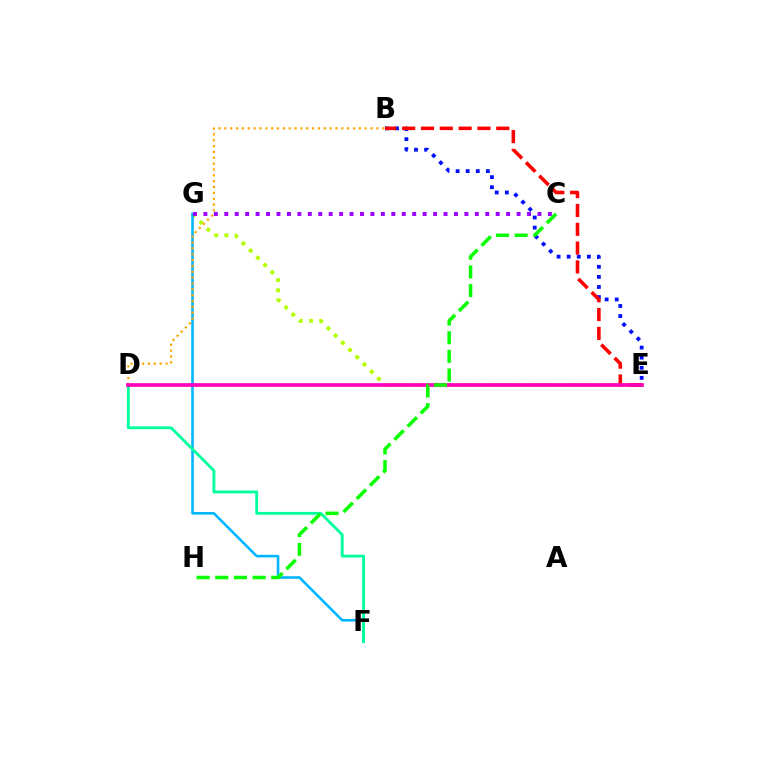{('B', 'E'): [{'color': '#0010ff', 'line_style': 'dotted', 'thickness': 2.74}, {'color': '#ff0000', 'line_style': 'dashed', 'thickness': 2.56}], ('E', 'G'): [{'color': '#b3ff00', 'line_style': 'dotted', 'thickness': 2.77}], ('F', 'G'): [{'color': '#00b5ff', 'line_style': 'solid', 'thickness': 1.86}], ('C', 'G'): [{'color': '#9b00ff', 'line_style': 'dotted', 'thickness': 2.84}], ('B', 'D'): [{'color': '#ffa500', 'line_style': 'dotted', 'thickness': 1.59}], ('D', 'F'): [{'color': '#00ff9d', 'line_style': 'solid', 'thickness': 2.05}], ('D', 'E'): [{'color': '#ff00bd', 'line_style': 'solid', 'thickness': 2.65}], ('C', 'H'): [{'color': '#08ff00', 'line_style': 'dashed', 'thickness': 2.54}]}